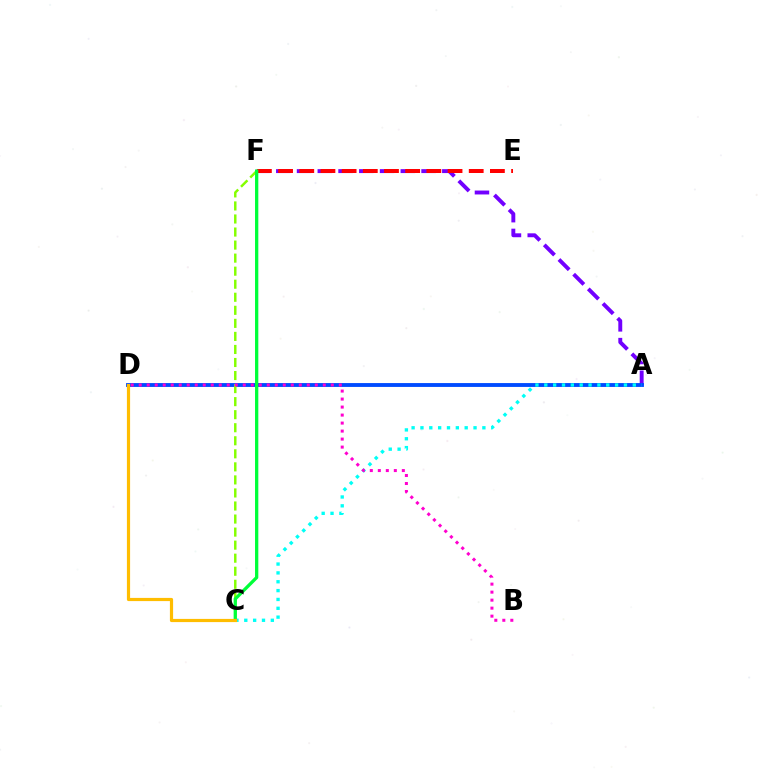{('A', 'F'): [{'color': '#7200ff', 'line_style': 'dashed', 'thickness': 2.82}], ('E', 'F'): [{'color': '#ff0000', 'line_style': 'dashed', 'thickness': 2.88}], ('A', 'D'): [{'color': '#004bff', 'line_style': 'solid', 'thickness': 2.78}], ('C', 'F'): [{'color': '#84ff00', 'line_style': 'dashed', 'thickness': 1.77}, {'color': '#00ff39', 'line_style': 'solid', 'thickness': 2.37}], ('A', 'C'): [{'color': '#00fff6', 'line_style': 'dotted', 'thickness': 2.4}], ('B', 'D'): [{'color': '#ff00cf', 'line_style': 'dotted', 'thickness': 2.17}], ('C', 'D'): [{'color': '#ffbd00', 'line_style': 'solid', 'thickness': 2.29}]}